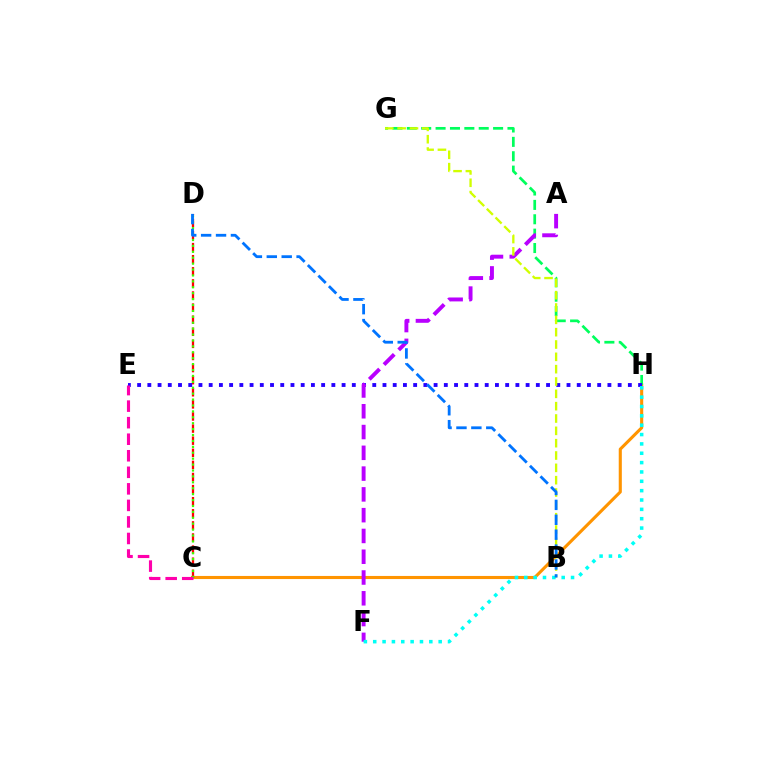{('C', 'H'): [{'color': '#ff9400', 'line_style': 'solid', 'thickness': 2.23}], ('C', 'D'): [{'color': '#ff0000', 'line_style': 'dashed', 'thickness': 1.64}, {'color': '#3dff00', 'line_style': 'dotted', 'thickness': 1.61}], ('G', 'H'): [{'color': '#00ff5c', 'line_style': 'dashed', 'thickness': 1.95}], ('E', 'H'): [{'color': '#2500ff', 'line_style': 'dotted', 'thickness': 2.78}], ('A', 'F'): [{'color': '#b900ff', 'line_style': 'dashed', 'thickness': 2.82}], ('C', 'E'): [{'color': '#ff00ac', 'line_style': 'dashed', 'thickness': 2.25}], ('B', 'G'): [{'color': '#d1ff00', 'line_style': 'dashed', 'thickness': 1.68}], ('F', 'H'): [{'color': '#00fff6', 'line_style': 'dotted', 'thickness': 2.54}], ('B', 'D'): [{'color': '#0074ff', 'line_style': 'dashed', 'thickness': 2.03}]}